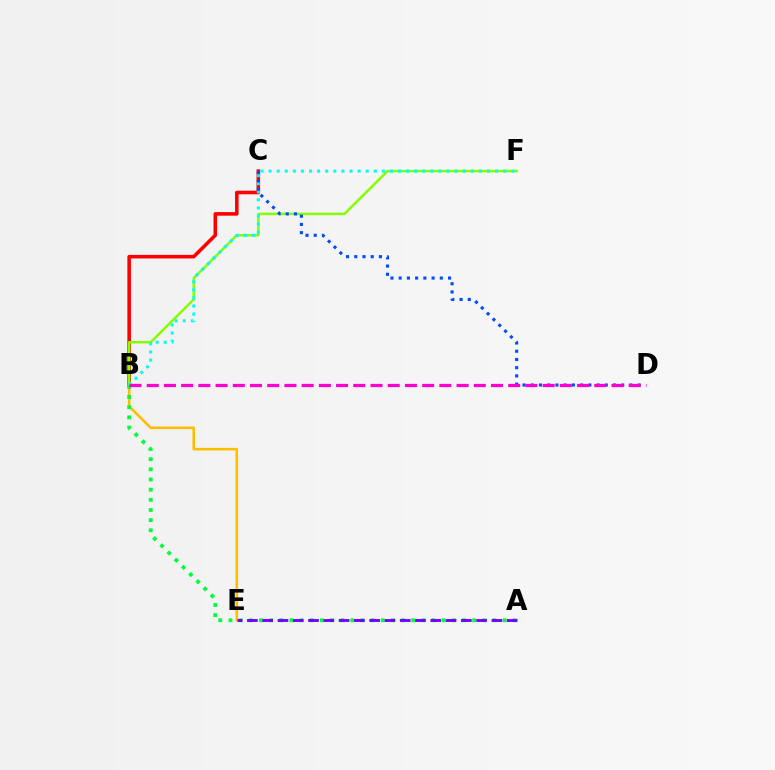{('B', 'C'): [{'color': '#ff0000', 'line_style': 'solid', 'thickness': 2.57}], ('B', 'E'): [{'color': '#ffbd00', 'line_style': 'solid', 'thickness': 1.86}], ('B', 'F'): [{'color': '#84ff00', 'line_style': 'solid', 'thickness': 1.79}, {'color': '#00fff6', 'line_style': 'dotted', 'thickness': 2.2}], ('A', 'B'): [{'color': '#00ff39', 'line_style': 'dotted', 'thickness': 2.76}], ('A', 'E'): [{'color': '#7200ff', 'line_style': 'dashed', 'thickness': 2.08}], ('C', 'D'): [{'color': '#004bff', 'line_style': 'dotted', 'thickness': 2.23}], ('B', 'D'): [{'color': '#ff00cf', 'line_style': 'dashed', 'thickness': 2.34}]}